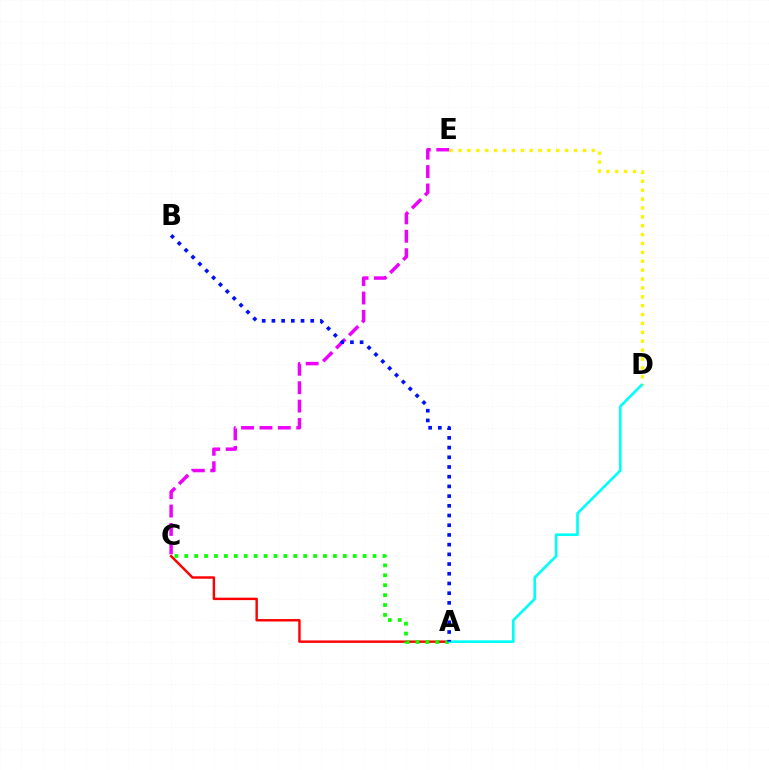{('A', 'C'): [{'color': '#ff0000', 'line_style': 'solid', 'thickness': 1.75}, {'color': '#08ff00', 'line_style': 'dotted', 'thickness': 2.69}], ('D', 'E'): [{'color': '#fcf500', 'line_style': 'dotted', 'thickness': 2.41}], ('C', 'E'): [{'color': '#ee00ff', 'line_style': 'dashed', 'thickness': 2.5}], ('A', 'D'): [{'color': '#00fff6', 'line_style': 'solid', 'thickness': 1.91}], ('A', 'B'): [{'color': '#0010ff', 'line_style': 'dotted', 'thickness': 2.64}]}